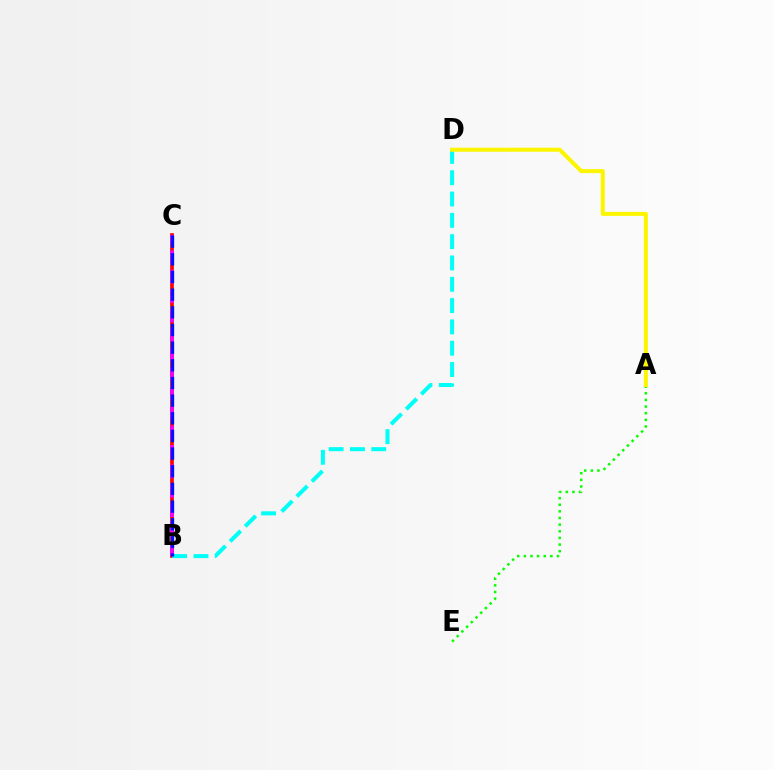{('B', 'C'): [{'color': '#ff0000', 'line_style': 'solid', 'thickness': 2.65}, {'color': '#ee00ff', 'line_style': 'dashed', 'thickness': 2.64}, {'color': '#0010ff', 'line_style': 'dashed', 'thickness': 2.4}], ('A', 'E'): [{'color': '#08ff00', 'line_style': 'dotted', 'thickness': 1.8}], ('B', 'D'): [{'color': '#00fff6', 'line_style': 'dashed', 'thickness': 2.9}], ('A', 'D'): [{'color': '#fcf500', 'line_style': 'solid', 'thickness': 2.9}]}